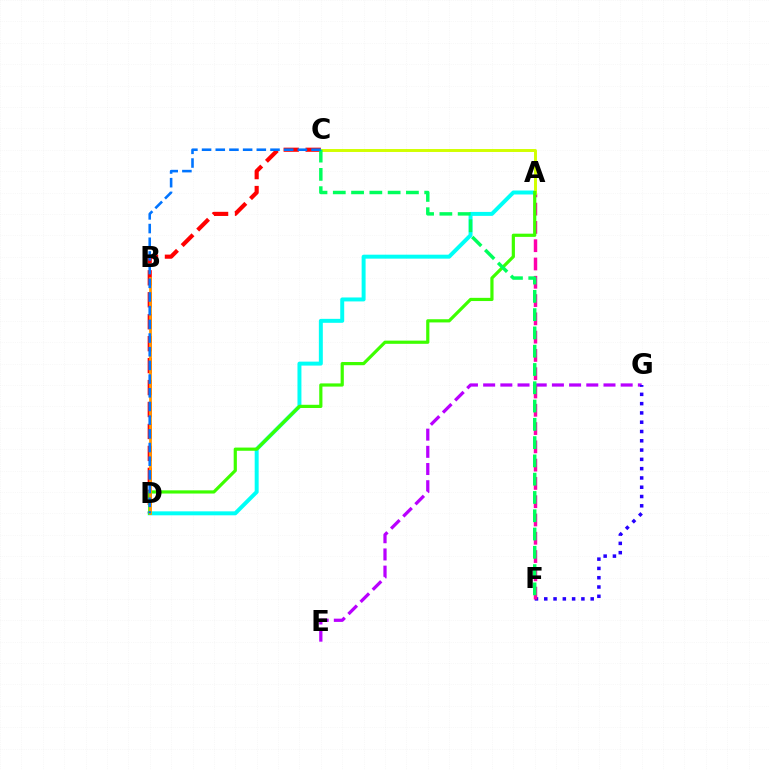{('E', 'G'): [{'color': '#b900ff', 'line_style': 'dashed', 'thickness': 2.34}], ('F', 'G'): [{'color': '#2500ff', 'line_style': 'dotted', 'thickness': 2.52}], ('C', 'D'): [{'color': '#ff0000', 'line_style': 'dashed', 'thickness': 2.98}, {'color': '#0074ff', 'line_style': 'dashed', 'thickness': 1.86}], ('A', 'D'): [{'color': '#00fff6', 'line_style': 'solid', 'thickness': 2.85}, {'color': '#3dff00', 'line_style': 'solid', 'thickness': 2.3}], ('A', 'F'): [{'color': '#ff00ac', 'line_style': 'dashed', 'thickness': 2.48}], ('A', 'C'): [{'color': '#d1ff00', 'line_style': 'solid', 'thickness': 2.11}], ('B', 'D'): [{'color': '#ff9400', 'line_style': 'solid', 'thickness': 1.98}], ('C', 'F'): [{'color': '#00ff5c', 'line_style': 'dashed', 'thickness': 2.48}]}